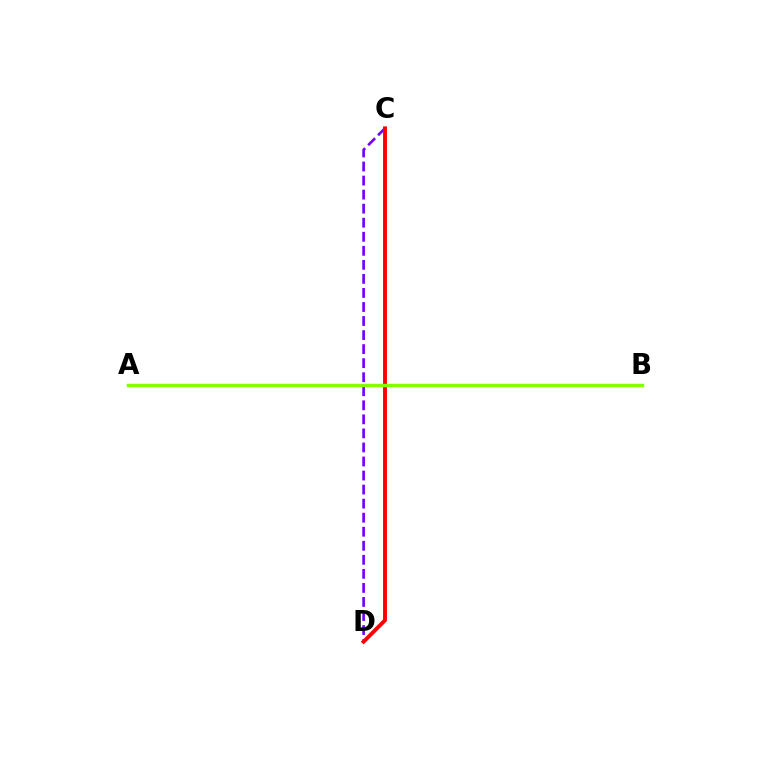{('A', 'B'): [{'color': '#00fff6', 'line_style': 'dashed', 'thickness': 2.0}, {'color': '#84ff00', 'line_style': 'solid', 'thickness': 2.48}], ('C', 'D'): [{'color': '#7200ff', 'line_style': 'dashed', 'thickness': 1.91}, {'color': '#ff0000', 'line_style': 'solid', 'thickness': 2.8}]}